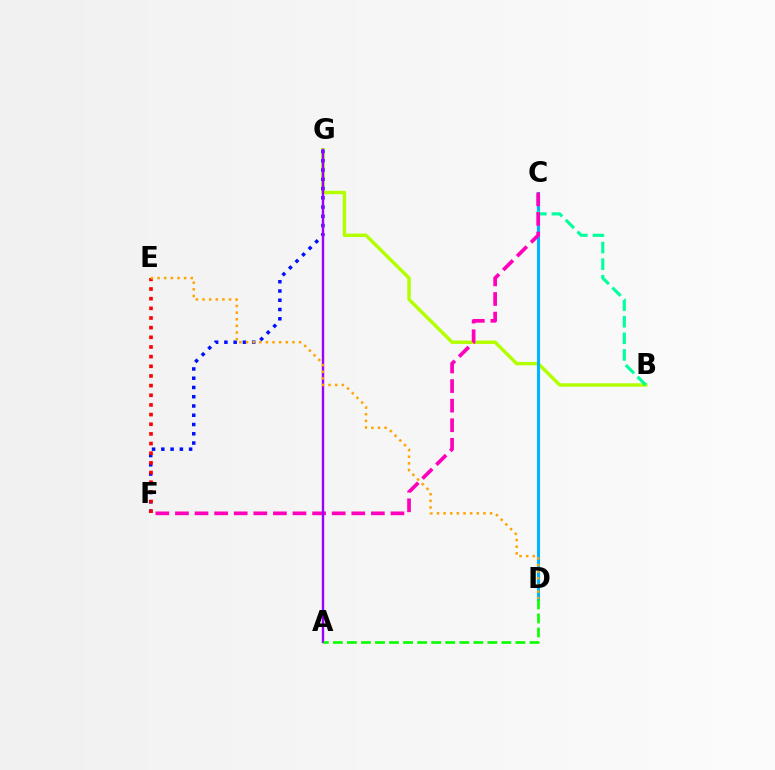{('B', 'G'): [{'color': '#b3ff00', 'line_style': 'solid', 'thickness': 2.47}], ('C', 'D'): [{'color': '#00b5ff', 'line_style': 'solid', 'thickness': 2.25}], ('B', 'C'): [{'color': '#00ff9d', 'line_style': 'dashed', 'thickness': 2.26}], ('F', 'G'): [{'color': '#0010ff', 'line_style': 'dotted', 'thickness': 2.52}], ('E', 'F'): [{'color': '#ff0000', 'line_style': 'dotted', 'thickness': 2.62}], ('C', 'F'): [{'color': '#ff00bd', 'line_style': 'dashed', 'thickness': 2.66}], ('A', 'G'): [{'color': '#9b00ff', 'line_style': 'solid', 'thickness': 1.72}], ('A', 'D'): [{'color': '#08ff00', 'line_style': 'dashed', 'thickness': 1.91}], ('D', 'E'): [{'color': '#ffa500', 'line_style': 'dotted', 'thickness': 1.8}]}